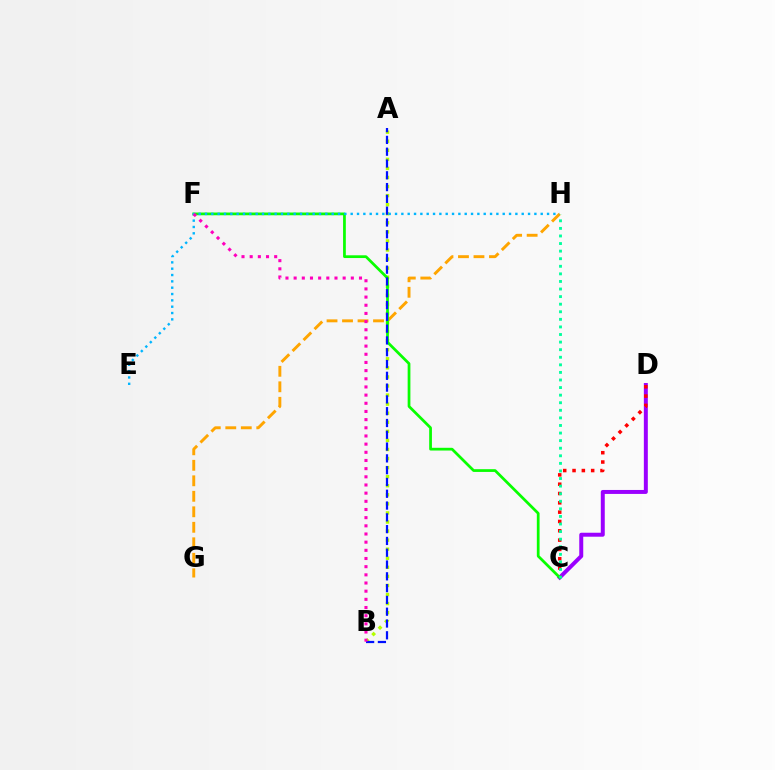{('A', 'B'): [{'color': '#b3ff00', 'line_style': 'dotted', 'thickness': 2.46}, {'color': '#0010ff', 'line_style': 'dashed', 'thickness': 1.6}], ('C', 'D'): [{'color': '#9b00ff', 'line_style': 'solid', 'thickness': 2.86}, {'color': '#ff0000', 'line_style': 'dotted', 'thickness': 2.53}], ('G', 'H'): [{'color': '#ffa500', 'line_style': 'dashed', 'thickness': 2.11}], ('C', 'F'): [{'color': '#08ff00', 'line_style': 'solid', 'thickness': 1.98}], ('E', 'H'): [{'color': '#00b5ff', 'line_style': 'dotted', 'thickness': 1.72}], ('C', 'H'): [{'color': '#00ff9d', 'line_style': 'dotted', 'thickness': 2.06}], ('B', 'F'): [{'color': '#ff00bd', 'line_style': 'dotted', 'thickness': 2.22}]}